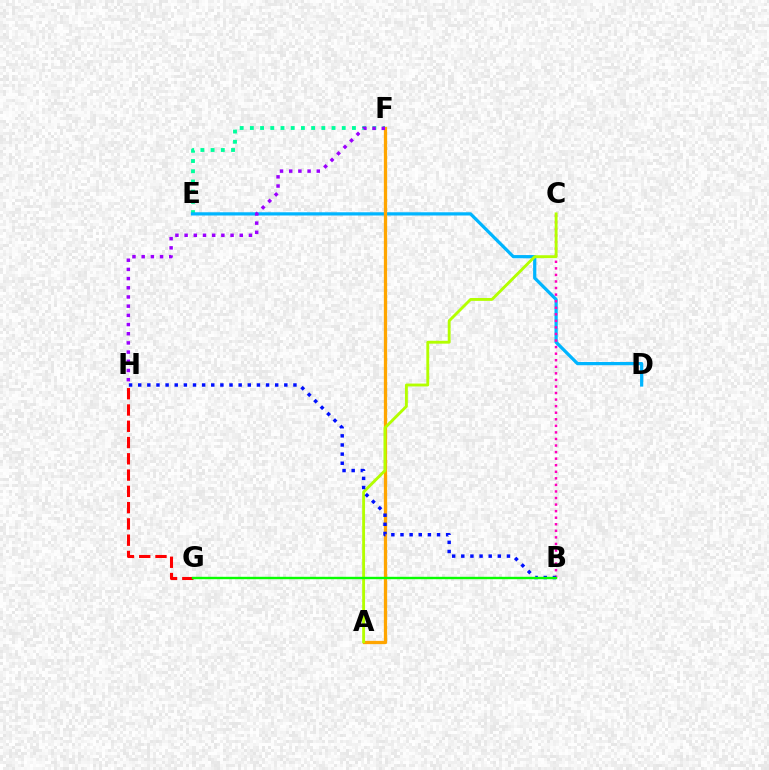{('E', 'F'): [{'color': '#00ff9d', 'line_style': 'dotted', 'thickness': 2.77}], ('D', 'E'): [{'color': '#00b5ff', 'line_style': 'solid', 'thickness': 2.33}], ('A', 'F'): [{'color': '#ffa500', 'line_style': 'solid', 'thickness': 2.36}], ('B', 'C'): [{'color': '#ff00bd', 'line_style': 'dotted', 'thickness': 1.78}], ('G', 'H'): [{'color': '#ff0000', 'line_style': 'dashed', 'thickness': 2.21}], ('A', 'C'): [{'color': '#b3ff00', 'line_style': 'solid', 'thickness': 2.06}], ('B', 'H'): [{'color': '#0010ff', 'line_style': 'dotted', 'thickness': 2.48}], ('F', 'H'): [{'color': '#9b00ff', 'line_style': 'dotted', 'thickness': 2.5}], ('B', 'G'): [{'color': '#08ff00', 'line_style': 'solid', 'thickness': 1.72}]}